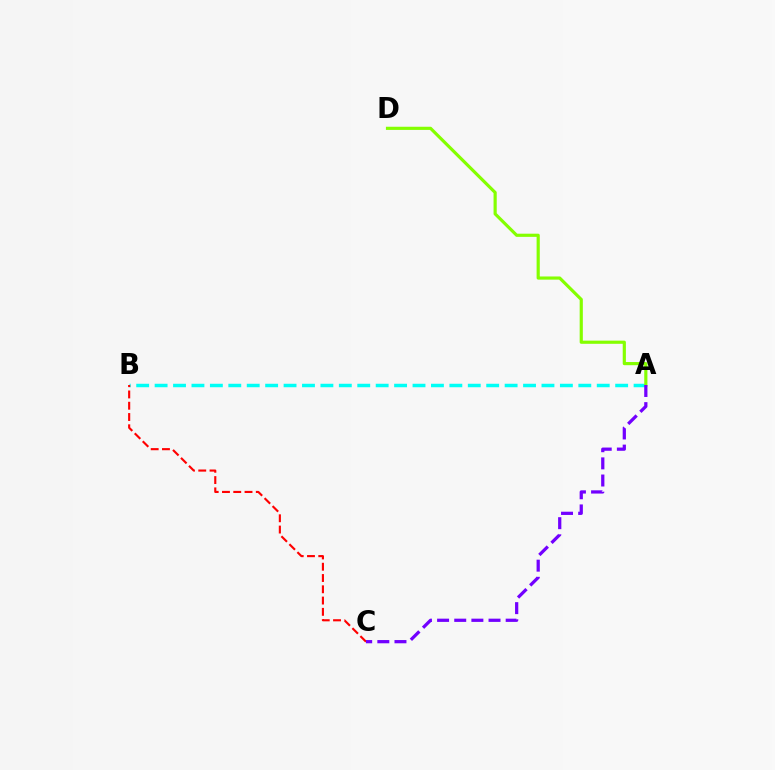{('A', 'B'): [{'color': '#00fff6', 'line_style': 'dashed', 'thickness': 2.5}], ('A', 'D'): [{'color': '#84ff00', 'line_style': 'solid', 'thickness': 2.28}], ('B', 'C'): [{'color': '#ff0000', 'line_style': 'dashed', 'thickness': 1.53}], ('A', 'C'): [{'color': '#7200ff', 'line_style': 'dashed', 'thickness': 2.33}]}